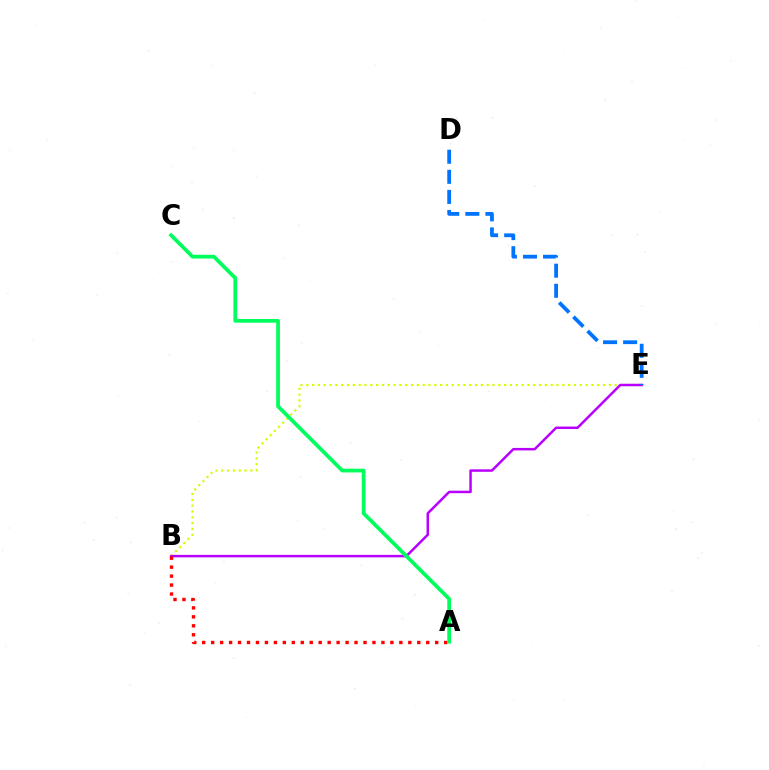{('B', 'E'): [{'color': '#d1ff00', 'line_style': 'dotted', 'thickness': 1.58}, {'color': '#b900ff', 'line_style': 'solid', 'thickness': 1.79}], ('A', 'B'): [{'color': '#ff0000', 'line_style': 'dotted', 'thickness': 2.43}], ('D', 'E'): [{'color': '#0074ff', 'line_style': 'dashed', 'thickness': 2.73}], ('A', 'C'): [{'color': '#00ff5c', 'line_style': 'solid', 'thickness': 2.7}]}